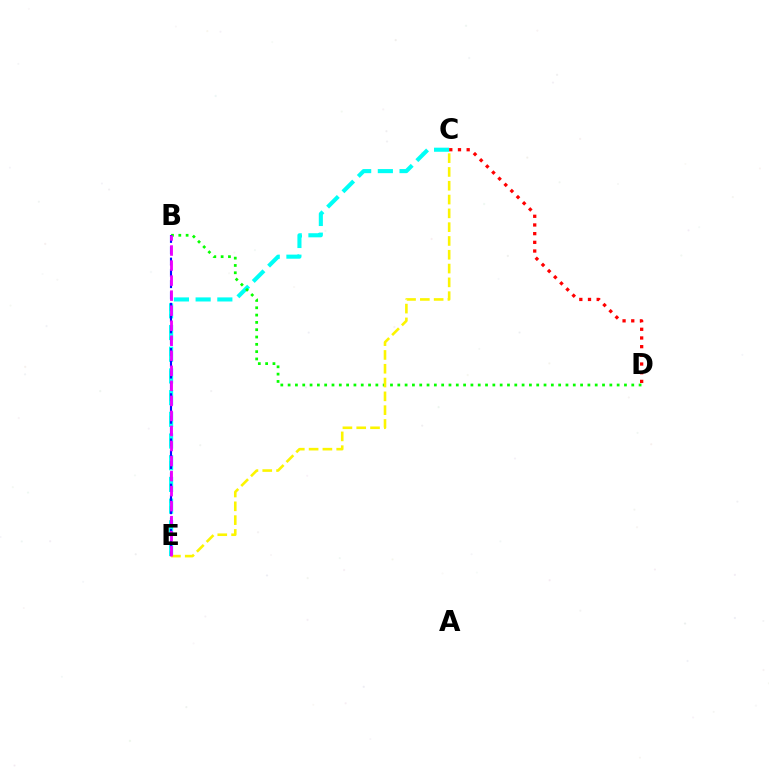{('C', 'E'): [{'color': '#00fff6', 'line_style': 'dashed', 'thickness': 2.95}, {'color': '#fcf500', 'line_style': 'dashed', 'thickness': 1.87}], ('B', 'D'): [{'color': '#08ff00', 'line_style': 'dotted', 'thickness': 1.99}], ('B', 'E'): [{'color': '#0010ff', 'line_style': 'dashed', 'thickness': 1.54}, {'color': '#ee00ff', 'line_style': 'dashed', 'thickness': 2.04}], ('C', 'D'): [{'color': '#ff0000', 'line_style': 'dotted', 'thickness': 2.36}]}